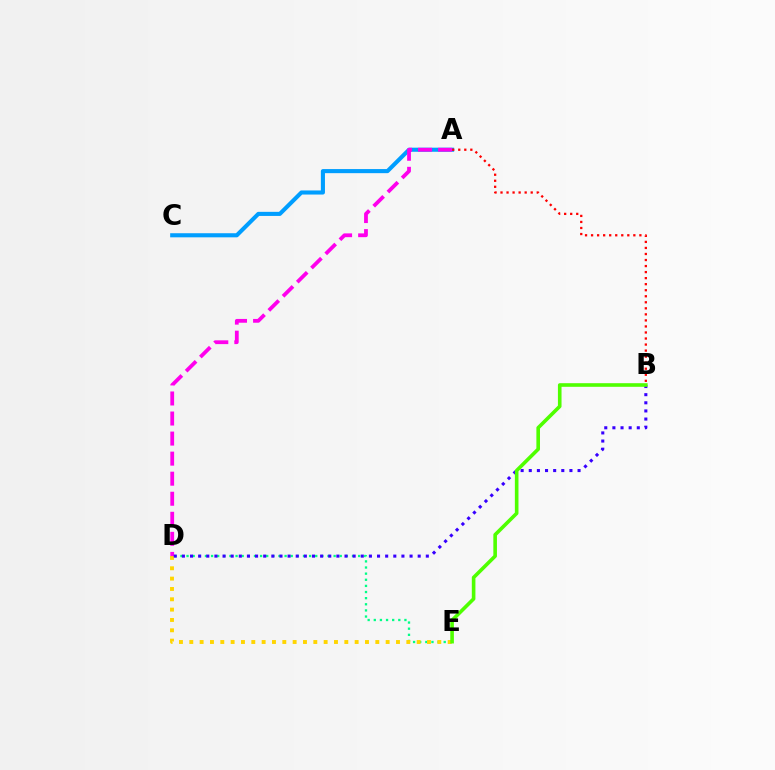{('D', 'E'): [{'color': '#00ff86', 'line_style': 'dotted', 'thickness': 1.66}, {'color': '#ffd500', 'line_style': 'dotted', 'thickness': 2.81}], ('A', 'C'): [{'color': '#009eff', 'line_style': 'solid', 'thickness': 2.95}], ('A', 'B'): [{'color': '#ff0000', 'line_style': 'dotted', 'thickness': 1.64}], ('A', 'D'): [{'color': '#ff00ed', 'line_style': 'dashed', 'thickness': 2.72}], ('B', 'D'): [{'color': '#3700ff', 'line_style': 'dotted', 'thickness': 2.21}], ('B', 'E'): [{'color': '#4fff00', 'line_style': 'solid', 'thickness': 2.6}]}